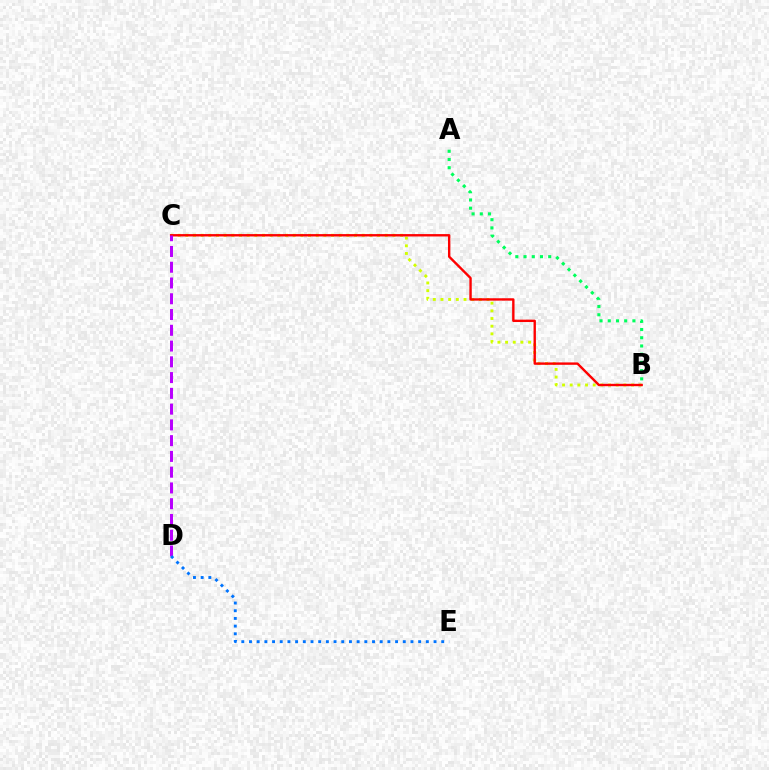{('B', 'C'): [{'color': '#d1ff00', 'line_style': 'dotted', 'thickness': 2.08}, {'color': '#ff0000', 'line_style': 'solid', 'thickness': 1.72}], ('A', 'B'): [{'color': '#00ff5c', 'line_style': 'dotted', 'thickness': 2.23}], ('C', 'D'): [{'color': '#b900ff', 'line_style': 'dashed', 'thickness': 2.14}], ('D', 'E'): [{'color': '#0074ff', 'line_style': 'dotted', 'thickness': 2.09}]}